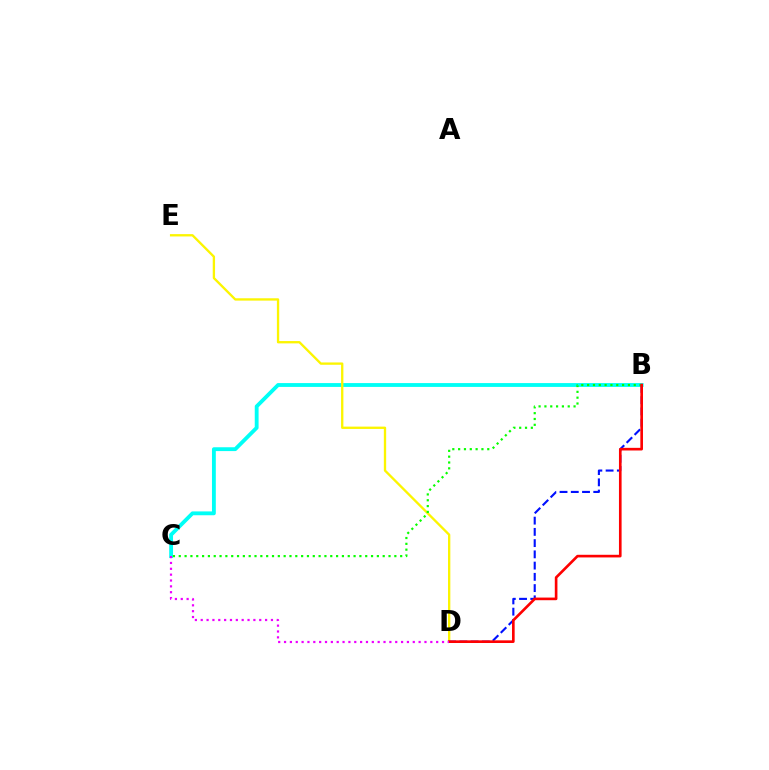{('B', 'C'): [{'color': '#00fff6', 'line_style': 'solid', 'thickness': 2.76}, {'color': '#08ff00', 'line_style': 'dotted', 'thickness': 1.58}], ('D', 'E'): [{'color': '#fcf500', 'line_style': 'solid', 'thickness': 1.68}], ('B', 'D'): [{'color': '#0010ff', 'line_style': 'dashed', 'thickness': 1.53}, {'color': '#ff0000', 'line_style': 'solid', 'thickness': 1.9}], ('C', 'D'): [{'color': '#ee00ff', 'line_style': 'dotted', 'thickness': 1.59}]}